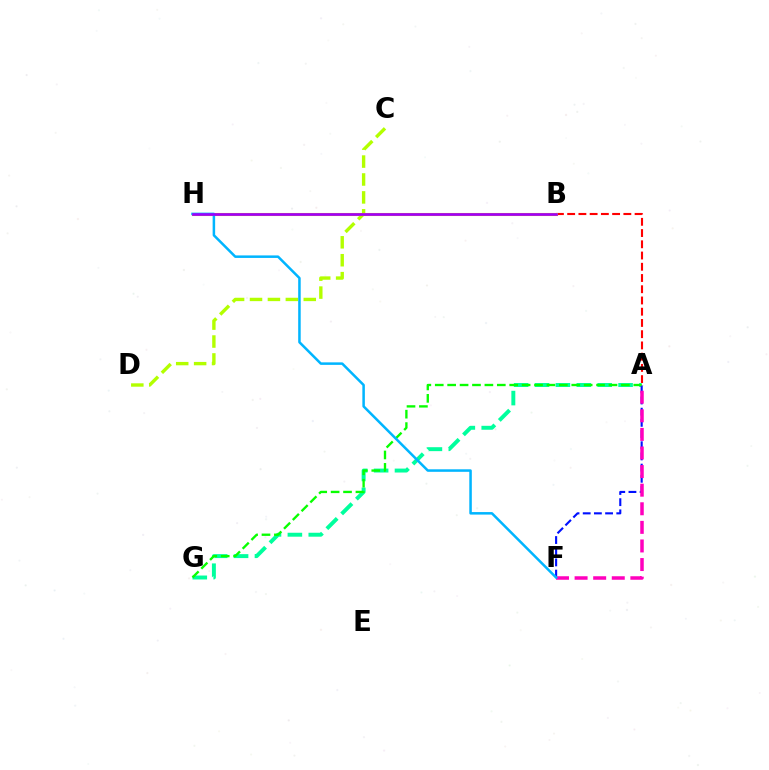{('A', 'G'): [{'color': '#00ff9d', 'line_style': 'dashed', 'thickness': 2.84}, {'color': '#08ff00', 'line_style': 'dashed', 'thickness': 1.69}], ('C', 'D'): [{'color': '#b3ff00', 'line_style': 'dashed', 'thickness': 2.43}], ('A', 'B'): [{'color': '#ff0000', 'line_style': 'dashed', 'thickness': 1.53}], ('A', 'F'): [{'color': '#0010ff', 'line_style': 'dashed', 'thickness': 1.52}, {'color': '#ff00bd', 'line_style': 'dashed', 'thickness': 2.53}], ('B', 'H'): [{'color': '#ffa500', 'line_style': 'solid', 'thickness': 2.21}, {'color': '#9b00ff', 'line_style': 'solid', 'thickness': 1.89}], ('F', 'H'): [{'color': '#00b5ff', 'line_style': 'solid', 'thickness': 1.81}]}